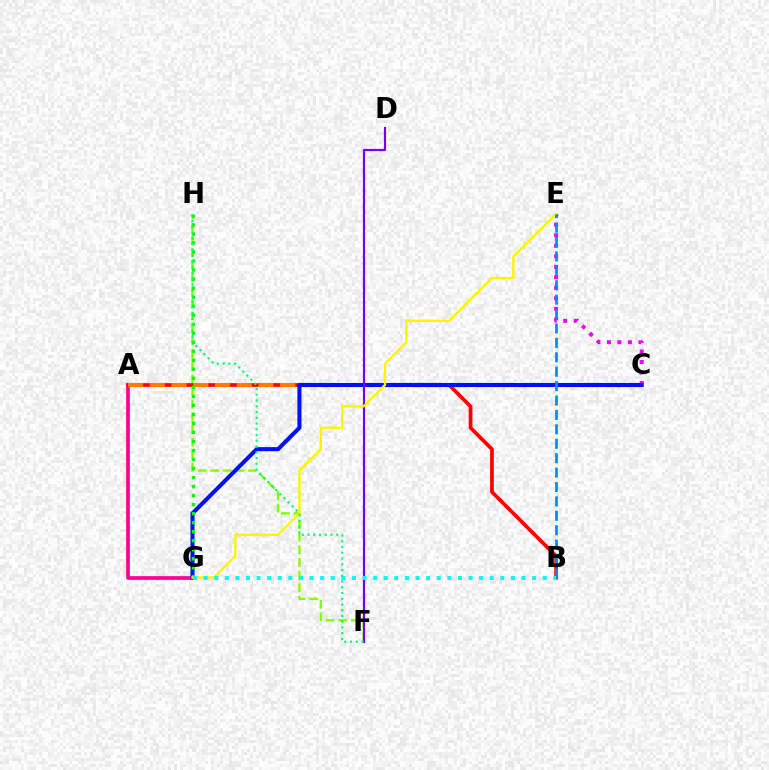{('F', 'H'): [{'color': '#84ff00', 'line_style': 'dashed', 'thickness': 1.72}, {'color': '#00ff74', 'line_style': 'dotted', 'thickness': 1.56}], ('A', 'G'): [{'color': '#ff0094', 'line_style': 'solid', 'thickness': 2.66}], ('A', 'B'): [{'color': '#ff0000', 'line_style': 'solid', 'thickness': 2.68}], ('A', 'C'): [{'color': '#ff7c00', 'line_style': 'dashed', 'thickness': 2.95}], ('C', 'E'): [{'color': '#ee00ff', 'line_style': 'dotted', 'thickness': 2.86}], ('C', 'G'): [{'color': '#0010ff', 'line_style': 'solid', 'thickness': 2.93}], ('G', 'H'): [{'color': '#08ff00', 'line_style': 'dotted', 'thickness': 2.45}], ('D', 'F'): [{'color': '#7200ff', 'line_style': 'solid', 'thickness': 1.58}], ('E', 'G'): [{'color': '#fcf500', 'line_style': 'solid', 'thickness': 1.69}], ('B', 'E'): [{'color': '#008cff', 'line_style': 'dashed', 'thickness': 1.96}], ('B', 'G'): [{'color': '#00fff6', 'line_style': 'dotted', 'thickness': 2.88}]}